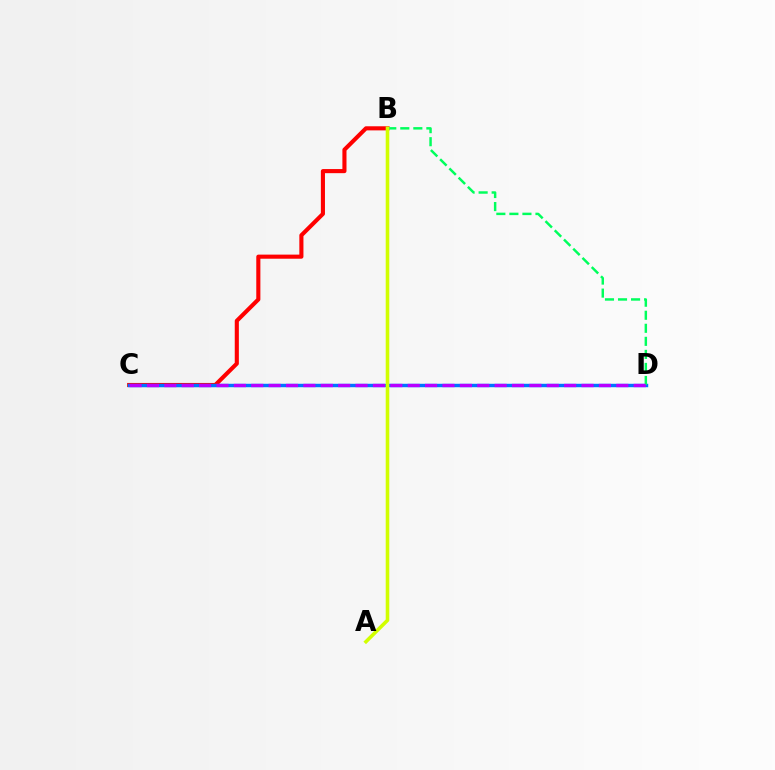{('B', 'C'): [{'color': '#ff0000', 'line_style': 'solid', 'thickness': 2.95}], ('C', 'D'): [{'color': '#0074ff', 'line_style': 'solid', 'thickness': 2.47}, {'color': '#b900ff', 'line_style': 'dashed', 'thickness': 2.36}], ('B', 'D'): [{'color': '#00ff5c', 'line_style': 'dashed', 'thickness': 1.77}], ('A', 'B'): [{'color': '#d1ff00', 'line_style': 'solid', 'thickness': 2.58}]}